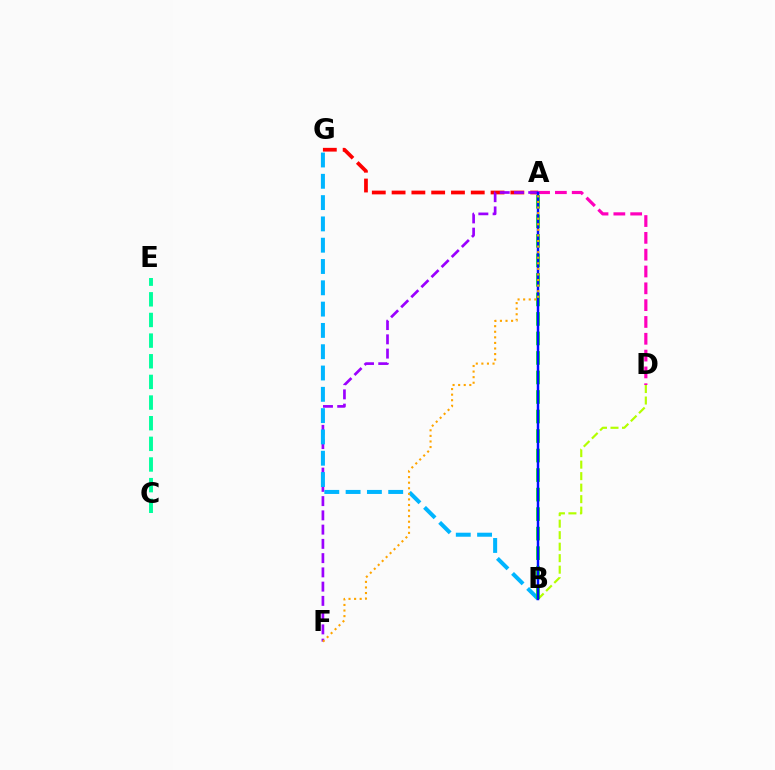{('A', 'G'): [{'color': '#ff0000', 'line_style': 'dashed', 'thickness': 2.69}], ('A', 'D'): [{'color': '#ff00bd', 'line_style': 'dashed', 'thickness': 2.28}], ('A', 'F'): [{'color': '#9b00ff', 'line_style': 'dashed', 'thickness': 1.94}, {'color': '#ffa500', 'line_style': 'dotted', 'thickness': 1.52}], ('B', 'D'): [{'color': '#b3ff00', 'line_style': 'dashed', 'thickness': 1.56}], ('C', 'E'): [{'color': '#00ff9d', 'line_style': 'dashed', 'thickness': 2.8}], ('B', 'G'): [{'color': '#00b5ff', 'line_style': 'dashed', 'thickness': 2.89}], ('A', 'B'): [{'color': '#08ff00', 'line_style': 'dashed', 'thickness': 2.65}, {'color': '#0010ff', 'line_style': 'solid', 'thickness': 1.78}]}